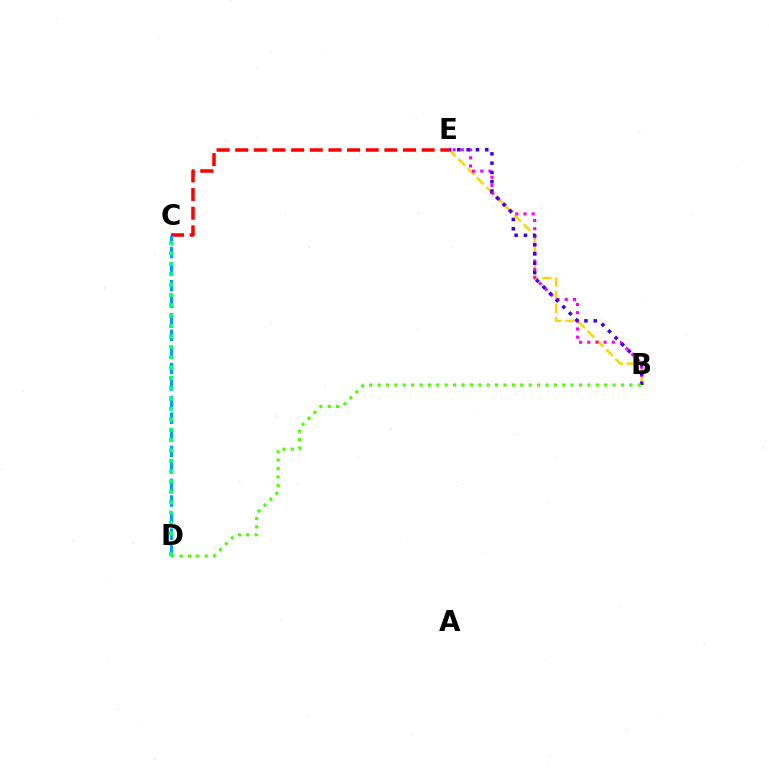{('B', 'E'): [{'color': '#ffd500', 'line_style': 'dashed', 'thickness': 1.79}, {'color': '#ff00ed', 'line_style': 'dotted', 'thickness': 2.22}, {'color': '#3700ff', 'line_style': 'dotted', 'thickness': 2.53}], ('C', 'E'): [{'color': '#ff0000', 'line_style': 'dashed', 'thickness': 2.53}], ('C', 'D'): [{'color': '#009eff', 'line_style': 'dashed', 'thickness': 2.25}, {'color': '#00ff86', 'line_style': 'dotted', 'thickness': 2.82}], ('B', 'D'): [{'color': '#4fff00', 'line_style': 'dotted', 'thickness': 2.28}]}